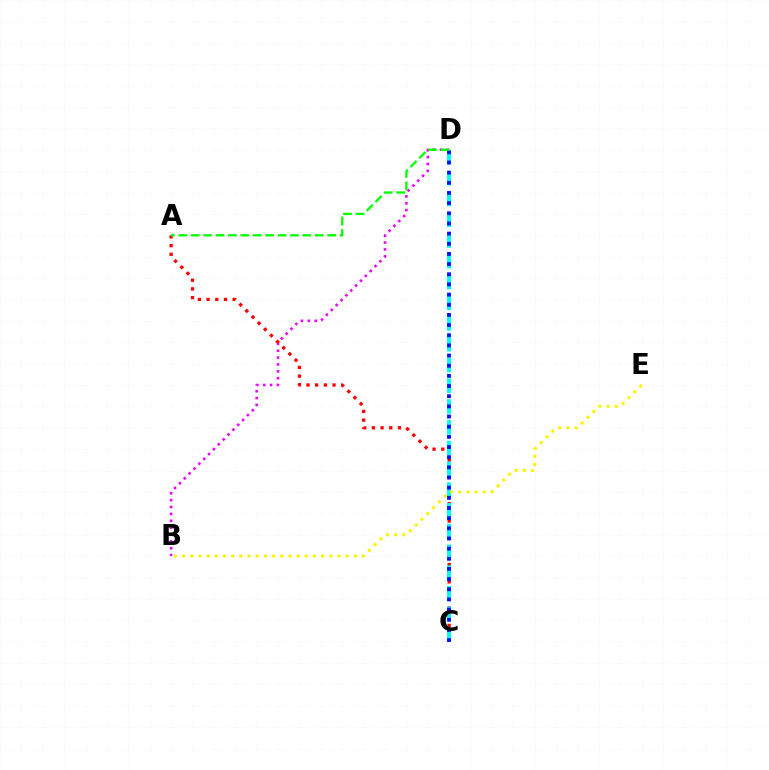{('B', 'D'): [{'color': '#ee00ff', 'line_style': 'dotted', 'thickness': 1.87}], ('A', 'C'): [{'color': '#ff0000', 'line_style': 'dotted', 'thickness': 2.36}], ('C', 'D'): [{'color': '#00fff6', 'line_style': 'dashed', 'thickness': 2.82}, {'color': '#0010ff', 'line_style': 'dotted', 'thickness': 2.76}], ('B', 'E'): [{'color': '#fcf500', 'line_style': 'dotted', 'thickness': 2.22}], ('A', 'D'): [{'color': '#08ff00', 'line_style': 'dashed', 'thickness': 1.69}]}